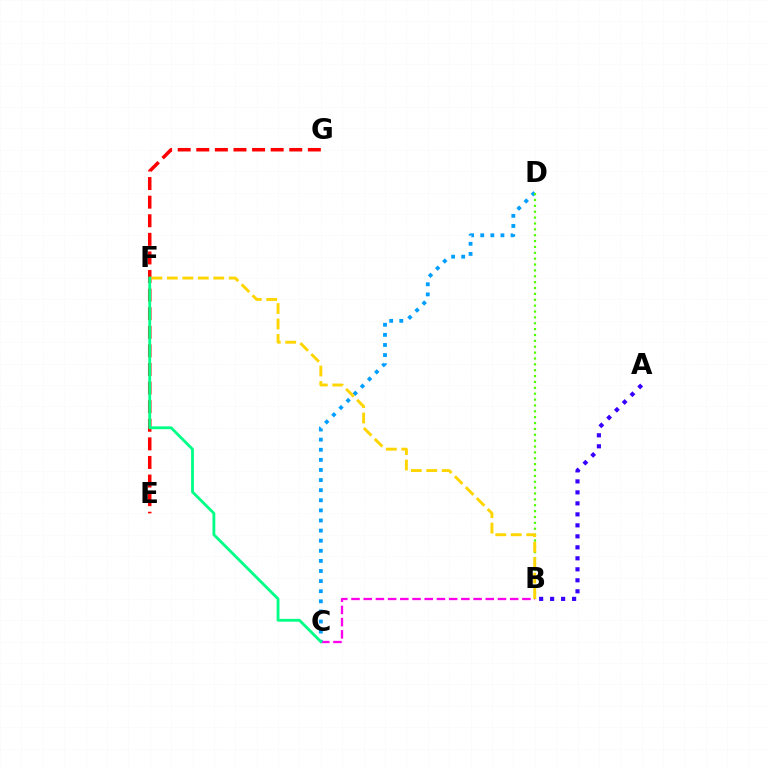{('A', 'B'): [{'color': '#3700ff', 'line_style': 'dotted', 'thickness': 2.99}], ('E', 'G'): [{'color': '#ff0000', 'line_style': 'dashed', 'thickness': 2.53}], ('C', 'D'): [{'color': '#009eff', 'line_style': 'dotted', 'thickness': 2.75}], ('B', 'D'): [{'color': '#4fff00', 'line_style': 'dotted', 'thickness': 1.6}], ('B', 'C'): [{'color': '#ff00ed', 'line_style': 'dashed', 'thickness': 1.66}], ('B', 'F'): [{'color': '#ffd500', 'line_style': 'dashed', 'thickness': 2.1}], ('C', 'F'): [{'color': '#00ff86', 'line_style': 'solid', 'thickness': 2.03}]}